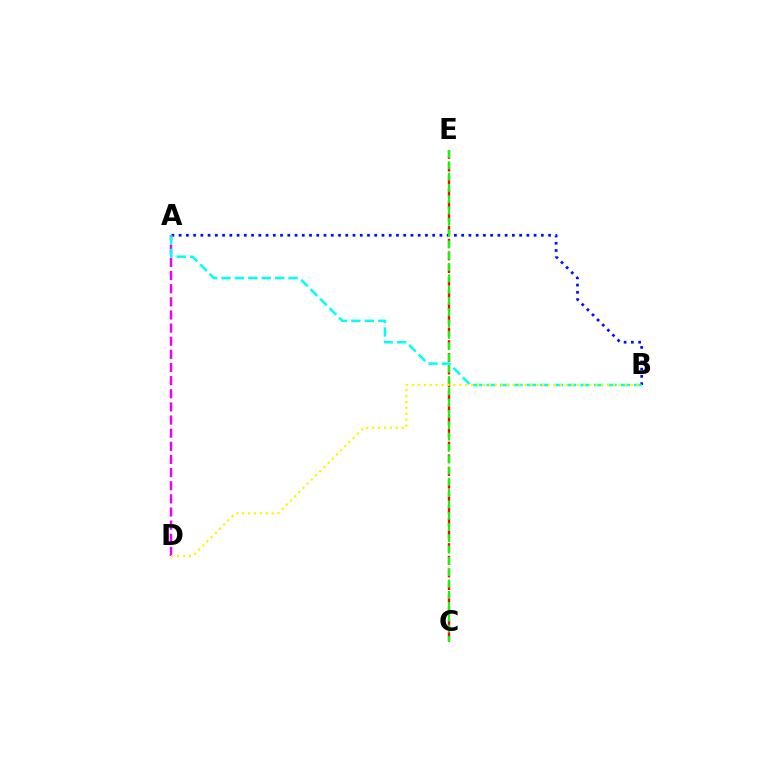{('A', 'B'): [{'color': '#0010ff', 'line_style': 'dotted', 'thickness': 1.97}, {'color': '#00fff6', 'line_style': 'dashed', 'thickness': 1.82}], ('A', 'D'): [{'color': '#ee00ff', 'line_style': 'dashed', 'thickness': 1.78}], ('C', 'E'): [{'color': '#ff0000', 'line_style': 'dashed', 'thickness': 1.72}, {'color': '#08ff00', 'line_style': 'dashed', 'thickness': 1.54}], ('B', 'D'): [{'color': '#fcf500', 'line_style': 'dotted', 'thickness': 1.61}]}